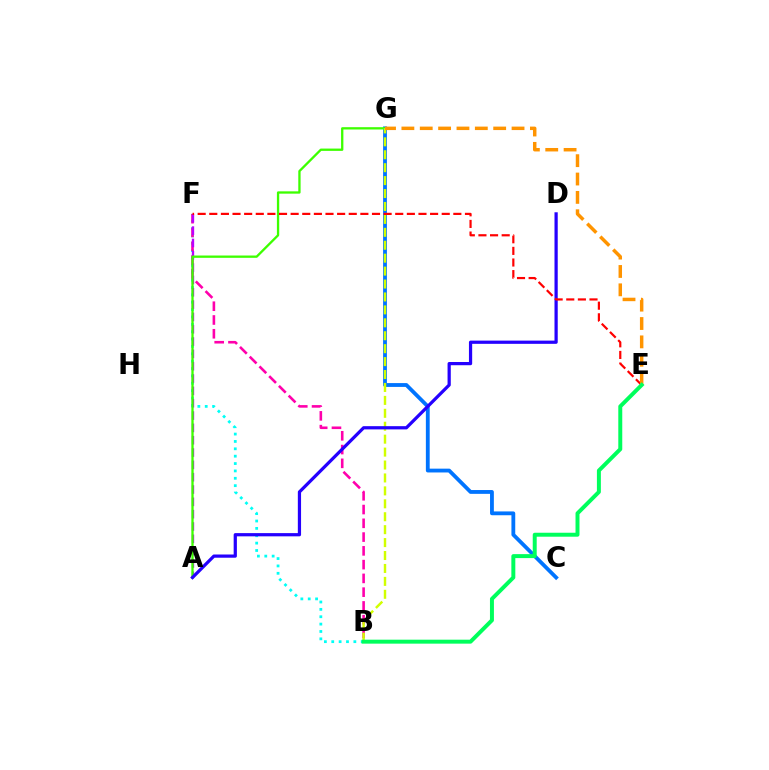{('B', 'F'): [{'color': '#00fff6', 'line_style': 'dotted', 'thickness': 2.0}, {'color': '#ff00ac', 'line_style': 'dashed', 'thickness': 1.87}], ('C', 'G'): [{'color': '#0074ff', 'line_style': 'solid', 'thickness': 2.75}], ('A', 'F'): [{'color': '#b900ff', 'line_style': 'dashed', 'thickness': 1.67}], ('A', 'G'): [{'color': '#3dff00', 'line_style': 'solid', 'thickness': 1.66}], ('B', 'G'): [{'color': '#d1ff00', 'line_style': 'dashed', 'thickness': 1.76}], ('A', 'D'): [{'color': '#2500ff', 'line_style': 'solid', 'thickness': 2.32}], ('E', 'F'): [{'color': '#ff0000', 'line_style': 'dashed', 'thickness': 1.58}], ('E', 'G'): [{'color': '#ff9400', 'line_style': 'dashed', 'thickness': 2.49}], ('B', 'E'): [{'color': '#00ff5c', 'line_style': 'solid', 'thickness': 2.85}]}